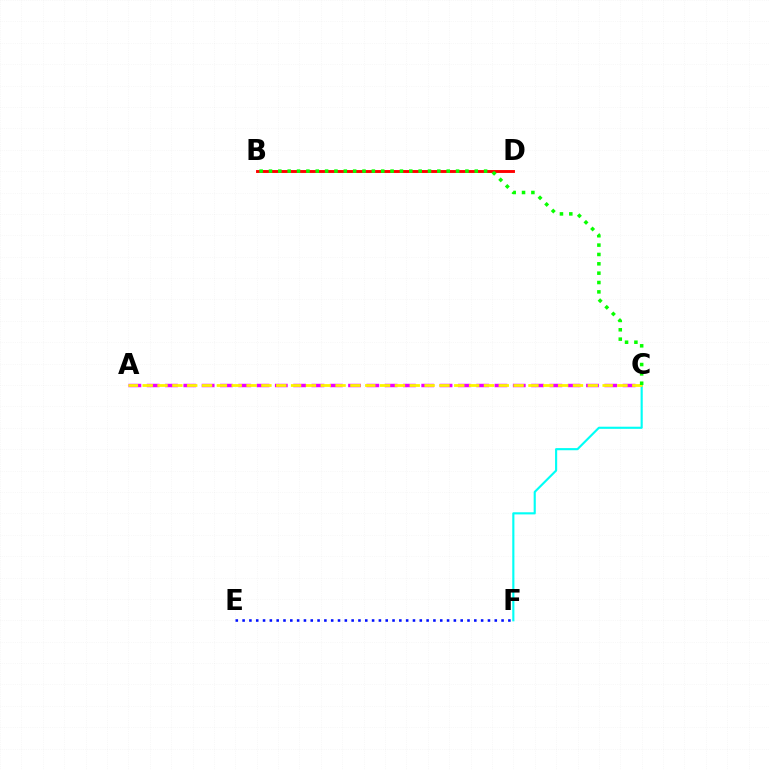{('A', 'C'): [{'color': '#ee00ff', 'line_style': 'dashed', 'thickness': 2.49}, {'color': '#fcf500', 'line_style': 'dashed', 'thickness': 2.02}], ('C', 'F'): [{'color': '#00fff6', 'line_style': 'solid', 'thickness': 1.54}], ('B', 'D'): [{'color': '#ff0000', 'line_style': 'solid', 'thickness': 2.09}], ('E', 'F'): [{'color': '#0010ff', 'line_style': 'dotted', 'thickness': 1.85}], ('B', 'C'): [{'color': '#08ff00', 'line_style': 'dotted', 'thickness': 2.54}]}